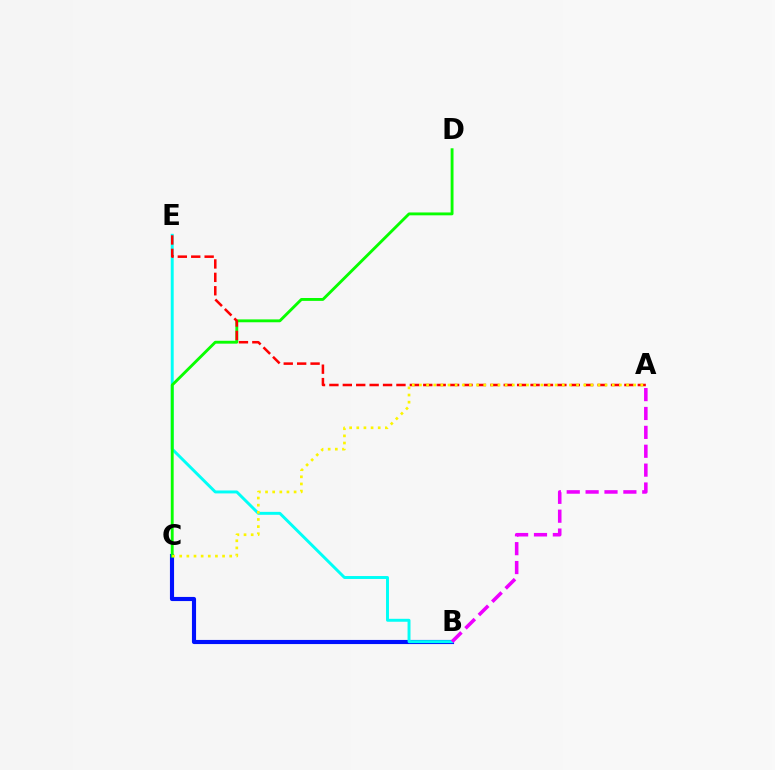{('B', 'C'): [{'color': '#0010ff', 'line_style': 'solid', 'thickness': 2.97}], ('B', 'E'): [{'color': '#00fff6', 'line_style': 'solid', 'thickness': 2.12}], ('C', 'D'): [{'color': '#08ff00', 'line_style': 'solid', 'thickness': 2.06}], ('A', 'E'): [{'color': '#ff0000', 'line_style': 'dashed', 'thickness': 1.82}], ('A', 'C'): [{'color': '#fcf500', 'line_style': 'dotted', 'thickness': 1.94}], ('A', 'B'): [{'color': '#ee00ff', 'line_style': 'dashed', 'thickness': 2.57}]}